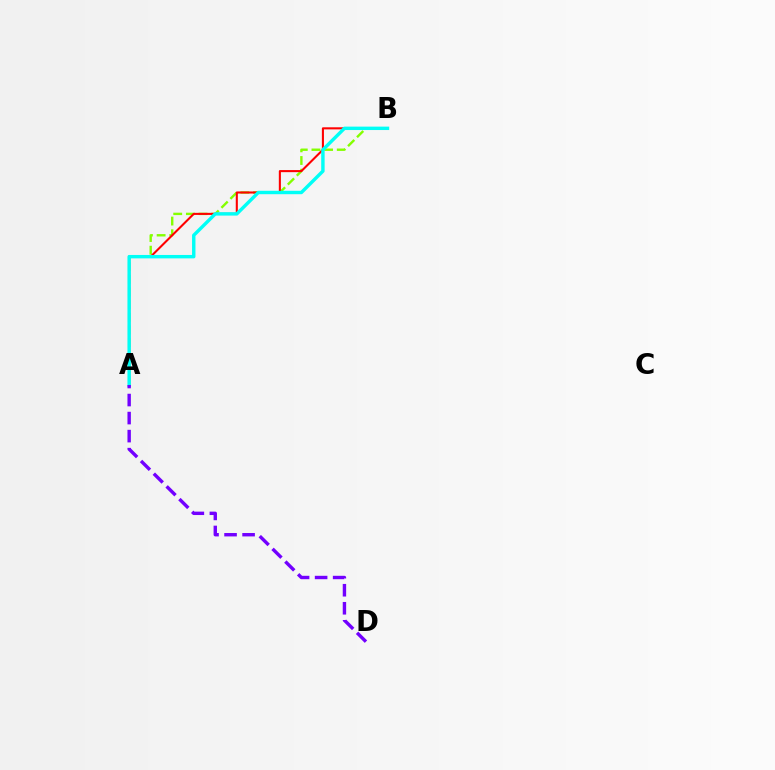{('A', 'B'): [{'color': '#84ff00', 'line_style': 'dashed', 'thickness': 1.72}, {'color': '#ff0000', 'line_style': 'solid', 'thickness': 1.5}, {'color': '#00fff6', 'line_style': 'solid', 'thickness': 2.46}], ('A', 'D'): [{'color': '#7200ff', 'line_style': 'dashed', 'thickness': 2.45}]}